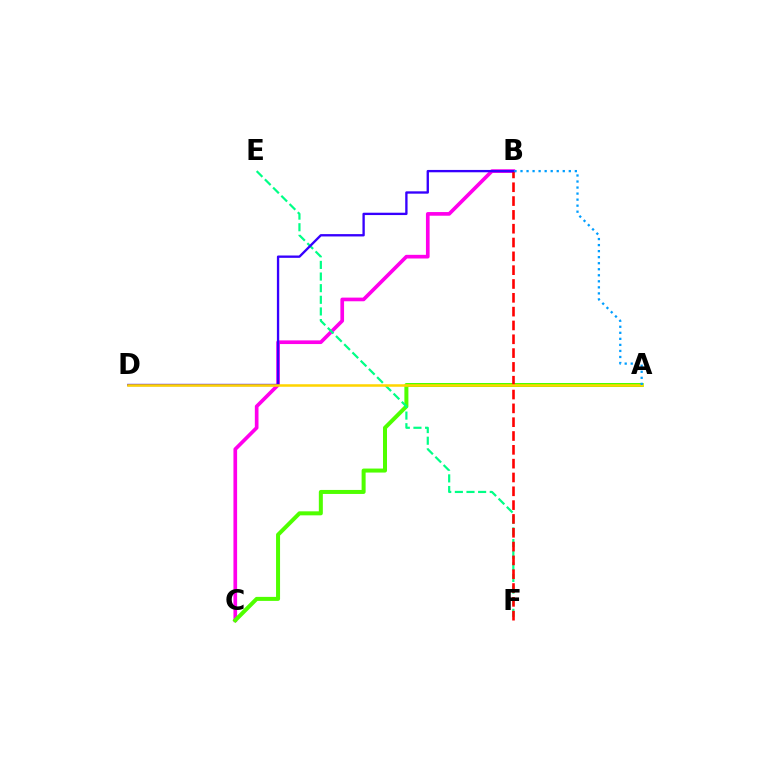{('B', 'C'): [{'color': '#ff00ed', 'line_style': 'solid', 'thickness': 2.64}], ('A', 'C'): [{'color': '#4fff00', 'line_style': 'solid', 'thickness': 2.89}], ('E', 'F'): [{'color': '#00ff86', 'line_style': 'dashed', 'thickness': 1.58}], ('B', 'F'): [{'color': '#ff0000', 'line_style': 'dashed', 'thickness': 1.88}], ('B', 'D'): [{'color': '#3700ff', 'line_style': 'solid', 'thickness': 1.69}], ('A', 'D'): [{'color': '#ffd500', 'line_style': 'solid', 'thickness': 1.82}], ('A', 'B'): [{'color': '#009eff', 'line_style': 'dotted', 'thickness': 1.64}]}